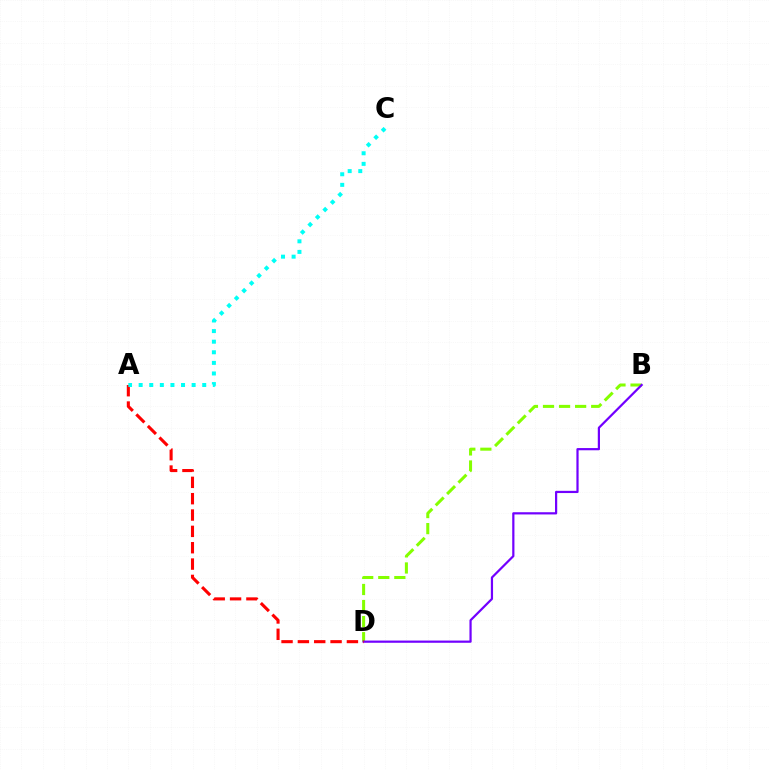{('B', 'D'): [{'color': '#84ff00', 'line_style': 'dashed', 'thickness': 2.18}, {'color': '#7200ff', 'line_style': 'solid', 'thickness': 1.59}], ('A', 'D'): [{'color': '#ff0000', 'line_style': 'dashed', 'thickness': 2.22}], ('A', 'C'): [{'color': '#00fff6', 'line_style': 'dotted', 'thickness': 2.88}]}